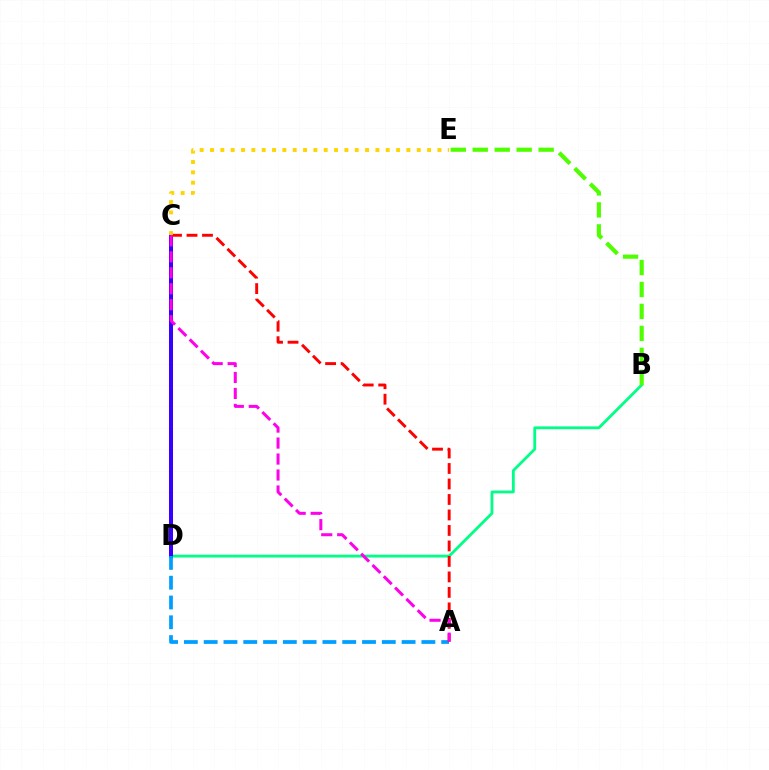{('B', 'D'): [{'color': '#00ff86', 'line_style': 'solid', 'thickness': 2.02}], ('B', 'E'): [{'color': '#4fff00', 'line_style': 'dashed', 'thickness': 2.98}], ('C', 'D'): [{'color': '#3700ff', 'line_style': 'solid', 'thickness': 2.9}], ('A', 'D'): [{'color': '#009eff', 'line_style': 'dashed', 'thickness': 2.69}], ('A', 'C'): [{'color': '#ff0000', 'line_style': 'dashed', 'thickness': 2.1}, {'color': '#ff00ed', 'line_style': 'dashed', 'thickness': 2.17}], ('C', 'E'): [{'color': '#ffd500', 'line_style': 'dotted', 'thickness': 2.81}]}